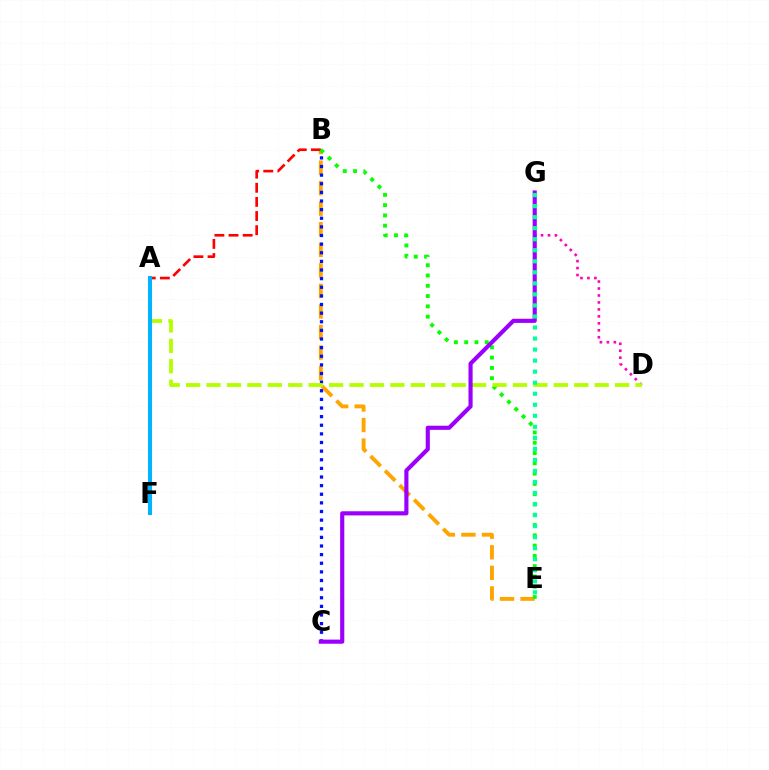{('B', 'E'): [{'color': '#ffa500', 'line_style': 'dashed', 'thickness': 2.79}, {'color': '#08ff00', 'line_style': 'dotted', 'thickness': 2.79}], ('B', 'C'): [{'color': '#0010ff', 'line_style': 'dotted', 'thickness': 2.34}], ('B', 'F'): [{'color': '#ff0000', 'line_style': 'dashed', 'thickness': 1.92}], ('D', 'G'): [{'color': '#ff00bd', 'line_style': 'dotted', 'thickness': 1.89}], ('A', 'D'): [{'color': '#b3ff00', 'line_style': 'dashed', 'thickness': 2.78}], ('A', 'F'): [{'color': '#00b5ff', 'line_style': 'solid', 'thickness': 2.91}], ('C', 'G'): [{'color': '#9b00ff', 'line_style': 'solid', 'thickness': 2.98}], ('E', 'G'): [{'color': '#00ff9d', 'line_style': 'dotted', 'thickness': 3.0}]}